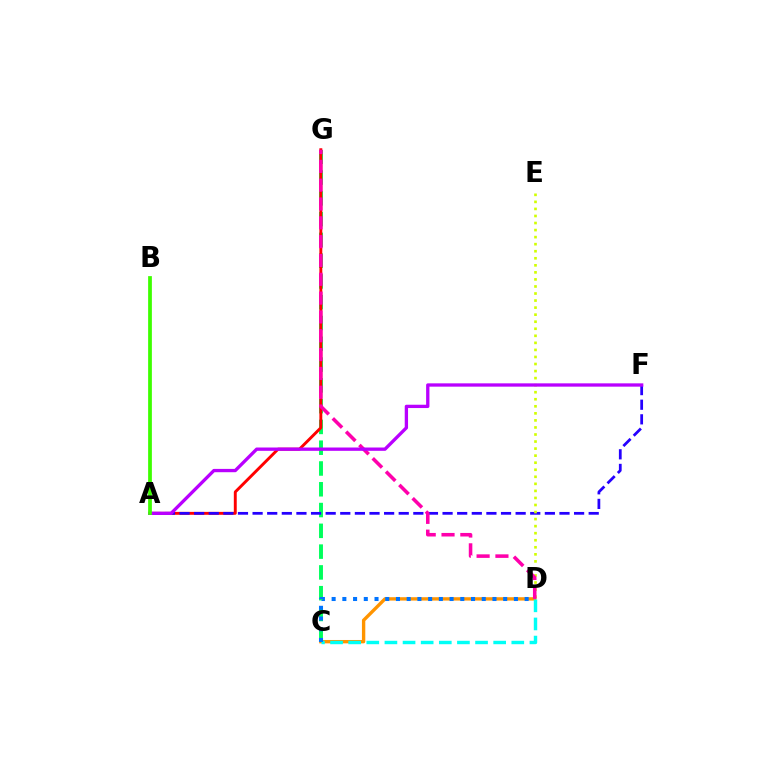{('C', 'G'): [{'color': '#00ff5c', 'line_style': 'dashed', 'thickness': 2.82}], ('A', 'G'): [{'color': '#ff0000', 'line_style': 'solid', 'thickness': 2.1}], ('A', 'F'): [{'color': '#2500ff', 'line_style': 'dashed', 'thickness': 1.99}, {'color': '#b900ff', 'line_style': 'solid', 'thickness': 2.39}], ('D', 'E'): [{'color': '#d1ff00', 'line_style': 'dotted', 'thickness': 1.92}], ('C', 'D'): [{'color': '#ff9400', 'line_style': 'solid', 'thickness': 2.42}, {'color': '#00fff6', 'line_style': 'dashed', 'thickness': 2.46}, {'color': '#0074ff', 'line_style': 'dotted', 'thickness': 2.91}], ('D', 'G'): [{'color': '#ff00ac', 'line_style': 'dashed', 'thickness': 2.56}], ('A', 'B'): [{'color': '#3dff00', 'line_style': 'solid', 'thickness': 2.7}]}